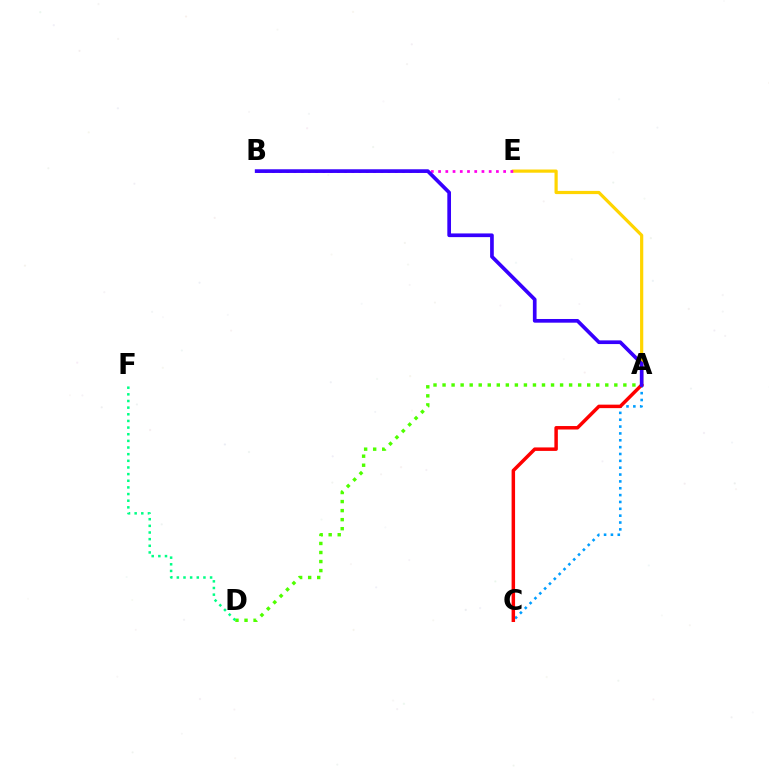{('A', 'C'): [{'color': '#009eff', 'line_style': 'dotted', 'thickness': 1.86}, {'color': '#ff0000', 'line_style': 'solid', 'thickness': 2.51}], ('A', 'D'): [{'color': '#4fff00', 'line_style': 'dotted', 'thickness': 2.46}], ('D', 'F'): [{'color': '#00ff86', 'line_style': 'dotted', 'thickness': 1.81}], ('A', 'E'): [{'color': '#ffd500', 'line_style': 'solid', 'thickness': 2.3}], ('B', 'E'): [{'color': '#ff00ed', 'line_style': 'dotted', 'thickness': 1.96}], ('A', 'B'): [{'color': '#3700ff', 'line_style': 'solid', 'thickness': 2.65}]}